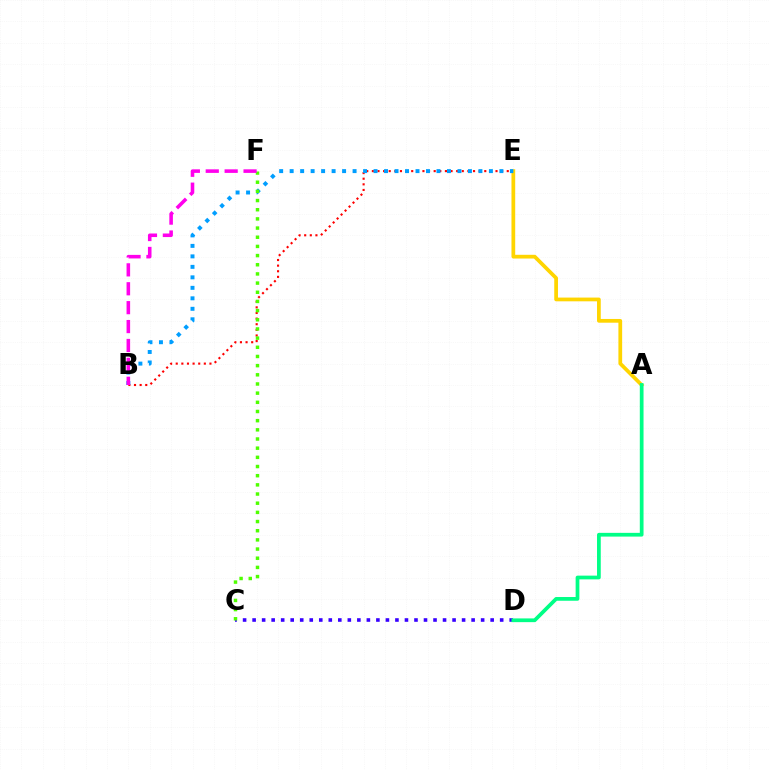{('B', 'E'): [{'color': '#ff0000', 'line_style': 'dotted', 'thickness': 1.53}, {'color': '#009eff', 'line_style': 'dotted', 'thickness': 2.85}], ('A', 'E'): [{'color': '#ffd500', 'line_style': 'solid', 'thickness': 2.69}], ('C', 'D'): [{'color': '#3700ff', 'line_style': 'dotted', 'thickness': 2.59}], ('C', 'F'): [{'color': '#4fff00', 'line_style': 'dotted', 'thickness': 2.49}], ('A', 'D'): [{'color': '#00ff86', 'line_style': 'solid', 'thickness': 2.69}], ('B', 'F'): [{'color': '#ff00ed', 'line_style': 'dashed', 'thickness': 2.57}]}